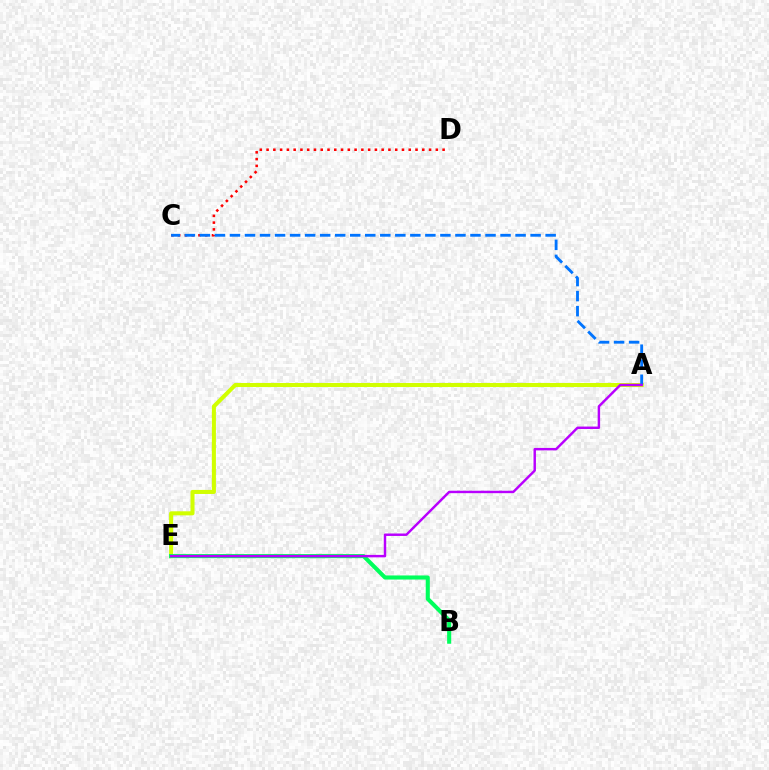{('A', 'E'): [{'color': '#d1ff00', 'line_style': 'solid', 'thickness': 2.91}, {'color': '#b900ff', 'line_style': 'solid', 'thickness': 1.76}], ('C', 'D'): [{'color': '#ff0000', 'line_style': 'dotted', 'thickness': 1.84}], ('A', 'C'): [{'color': '#0074ff', 'line_style': 'dashed', 'thickness': 2.04}], ('B', 'E'): [{'color': '#00ff5c', 'line_style': 'solid', 'thickness': 2.94}]}